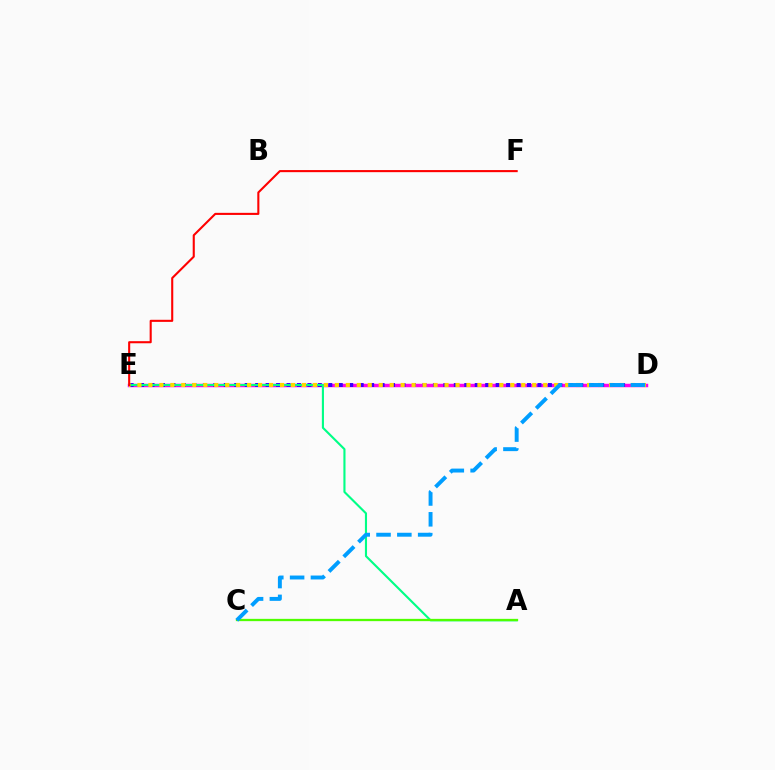{('D', 'E'): [{'color': '#ff00ed', 'line_style': 'solid', 'thickness': 2.48}, {'color': '#3700ff', 'line_style': 'dotted', 'thickness': 2.84}, {'color': '#ffd500', 'line_style': 'dotted', 'thickness': 2.98}], ('A', 'E'): [{'color': '#00ff86', 'line_style': 'solid', 'thickness': 1.52}], ('A', 'C'): [{'color': '#4fff00', 'line_style': 'solid', 'thickness': 1.65}], ('E', 'F'): [{'color': '#ff0000', 'line_style': 'solid', 'thickness': 1.5}], ('C', 'D'): [{'color': '#009eff', 'line_style': 'dashed', 'thickness': 2.83}]}